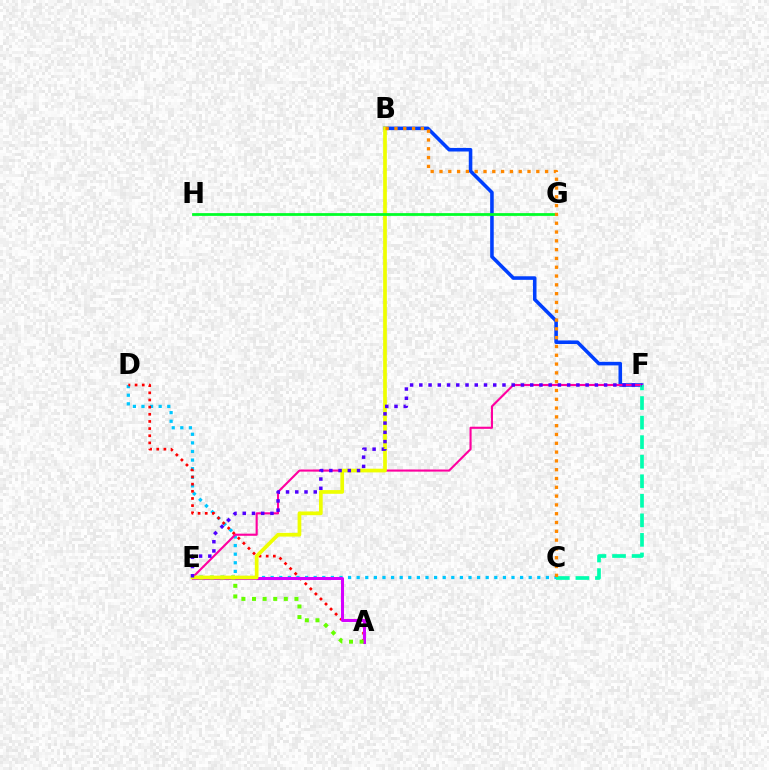{('B', 'F'): [{'color': '#003fff', 'line_style': 'solid', 'thickness': 2.57}], ('C', 'D'): [{'color': '#00c7ff', 'line_style': 'dotted', 'thickness': 2.34}], ('A', 'D'): [{'color': '#ff0000', 'line_style': 'dotted', 'thickness': 1.94}], ('A', 'E'): [{'color': '#d600ff', 'line_style': 'solid', 'thickness': 2.18}, {'color': '#66ff00', 'line_style': 'dotted', 'thickness': 2.88}], ('E', 'F'): [{'color': '#ff00a0', 'line_style': 'solid', 'thickness': 1.53}, {'color': '#4f00ff', 'line_style': 'dotted', 'thickness': 2.51}], ('C', 'F'): [{'color': '#00ffaf', 'line_style': 'dashed', 'thickness': 2.66}], ('B', 'E'): [{'color': '#eeff00', 'line_style': 'solid', 'thickness': 2.67}], ('G', 'H'): [{'color': '#00ff27', 'line_style': 'solid', 'thickness': 1.99}], ('B', 'C'): [{'color': '#ff8800', 'line_style': 'dotted', 'thickness': 2.39}]}